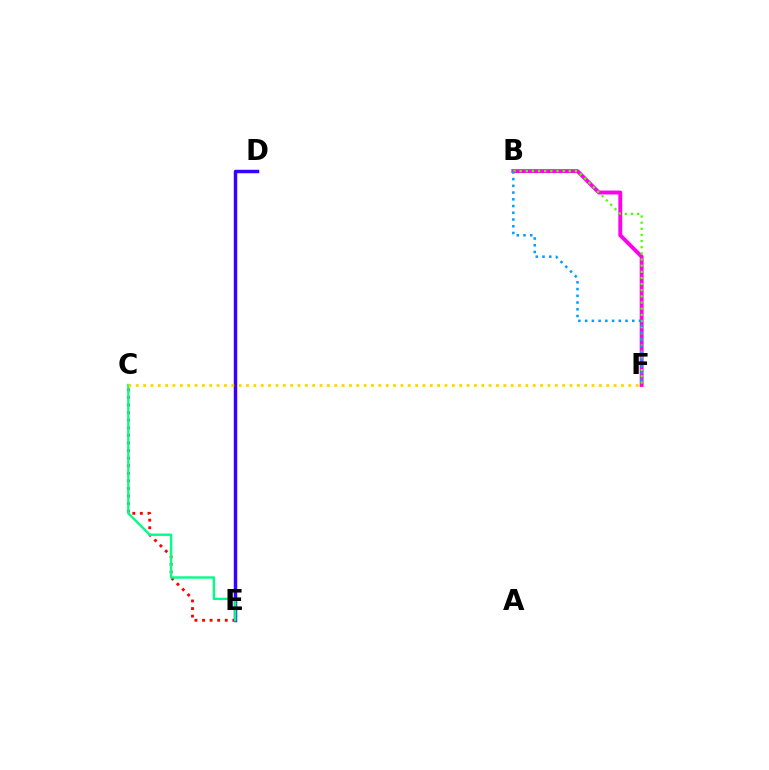{('B', 'F'): [{'color': '#ff00ed', 'line_style': 'solid', 'thickness': 2.81}, {'color': '#4fff00', 'line_style': 'dotted', 'thickness': 1.67}, {'color': '#009eff', 'line_style': 'dotted', 'thickness': 1.83}], ('D', 'E'): [{'color': '#3700ff', 'line_style': 'solid', 'thickness': 2.49}], ('C', 'E'): [{'color': '#ff0000', 'line_style': 'dotted', 'thickness': 2.06}, {'color': '#00ff86', 'line_style': 'solid', 'thickness': 1.72}], ('C', 'F'): [{'color': '#ffd500', 'line_style': 'dotted', 'thickness': 2.0}]}